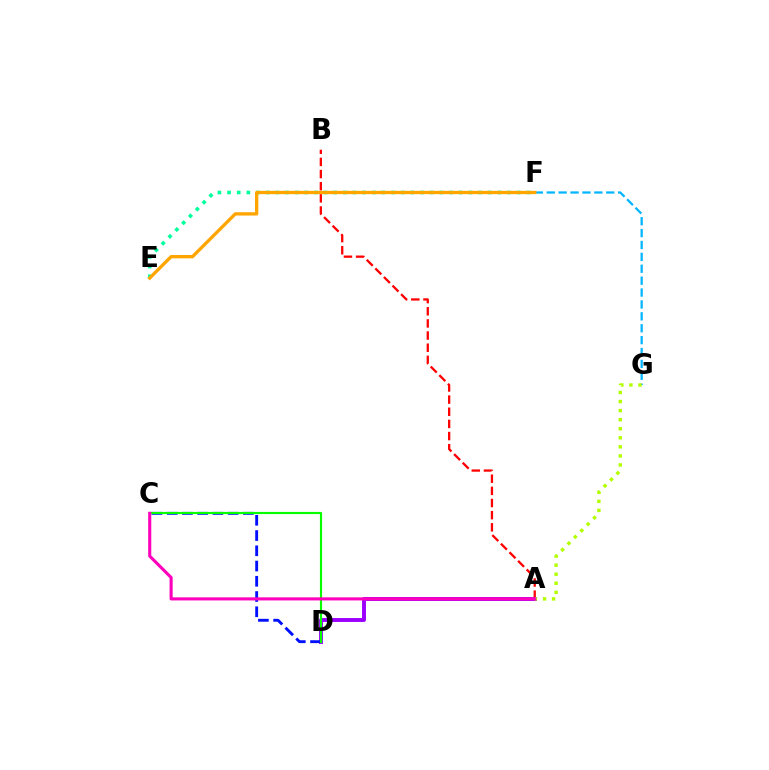{('F', 'G'): [{'color': '#00b5ff', 'line_style': 'dashed', 'thickness': 1.62}], ('A', 'B'): [{'color': '#ff0000', 'line_style': 'dashed', 'thickness': 1.65}], ('A', 'D'): [{'color': '#9b00ff', 'line_style': 'solid', 'thickness': 2.82}], ('E', 'F'): [{'color': '#00ff9d', 'line_style': 'dotted', 'thickness': 2.62}, {'color': '#ffa500', 'line_style': 'solid', 'thickness': 2.39}], ('A', 'G'): [{'color': '#b3ff00', 'line_style': 'dotted', 'thickness': 2.46}], ('C', 'D'): [{'color': '#0010ff', 'line_style': 'dashed', 'thickness': 2.07}, {'color': '#08ff00', 'line_style': 'solid', 'thickness': 1.55}], ('A', 'C'): [{'color': '#ff00bd', 'line_style': 'solid', 'thickness': 2.23}]}